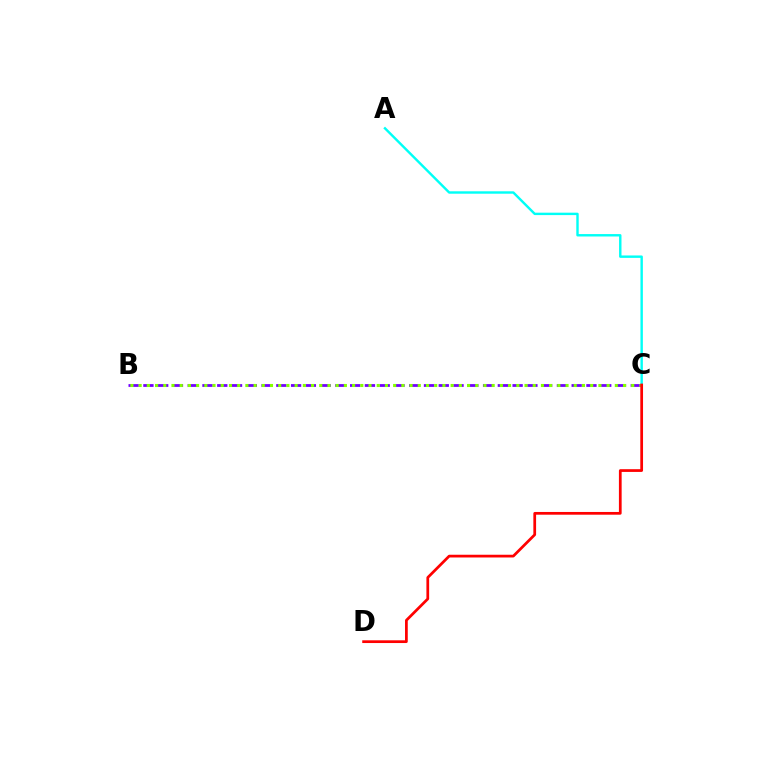{('B', 'C'): [{'color': '#7200ff', 'line_style': 'dashed', 'thickness': 2.01}, {'color': '#84ff00', 'line_style': 'dotted', 'thickness': 2.23}], ('A', 'C'): [{'color': '#00fff6', 'line_style': 'solid', 'thickness': 1.74}], ('C', 'D'): [{'color': '#ff0000', 'line_style': 'solid', 'thickness': 1.97}]}